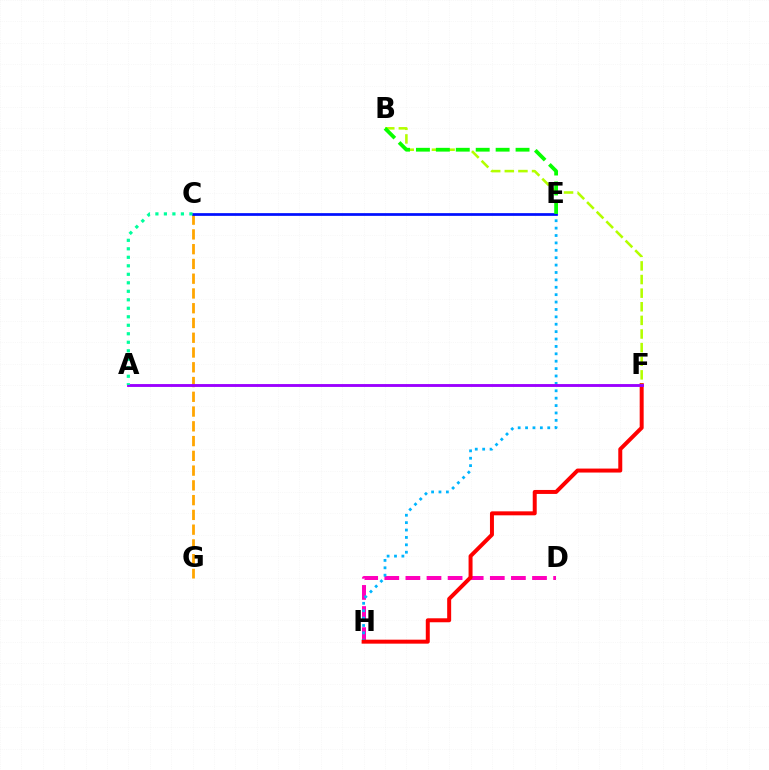{('C', 'G'): [{'color': '#ffa500', 'line_style': 'dashed', 'thickness': 2.01}], ('D', 'H'): [{'color': '#ff00bd', 'line_style': 'dashed', 'thickness': 2.87}], ('E', 'H'): [{'color': '#00b5ff', 'line_style': 'dotted', 'thickness': 2.01}], ('F', 'H'): [{'color': '#ff0000', 'line_style': 'solid', 'thickness': 2.86}], ('B', 'F'): [{'color': '#b3ff00', 'line_style': 'dashed', 'thickness': 1.85}], ('C', 'E'): [{'color': '#0010ff', 'line_style': 'solid', 'thickness': 1.96}], ('A', 'F'): [{'color': '#9b00ff', 'line_style': 'solid', 'thickness': 2.06}], ('A', 'C'): [{'color': '#00ff9d', 'line_style': 'dotted', 'thickness': 2.31}], ('B', 'E'): [{'color': '#08ff00', 'line_style': 'dashed', 'thickness': 2.71}]}